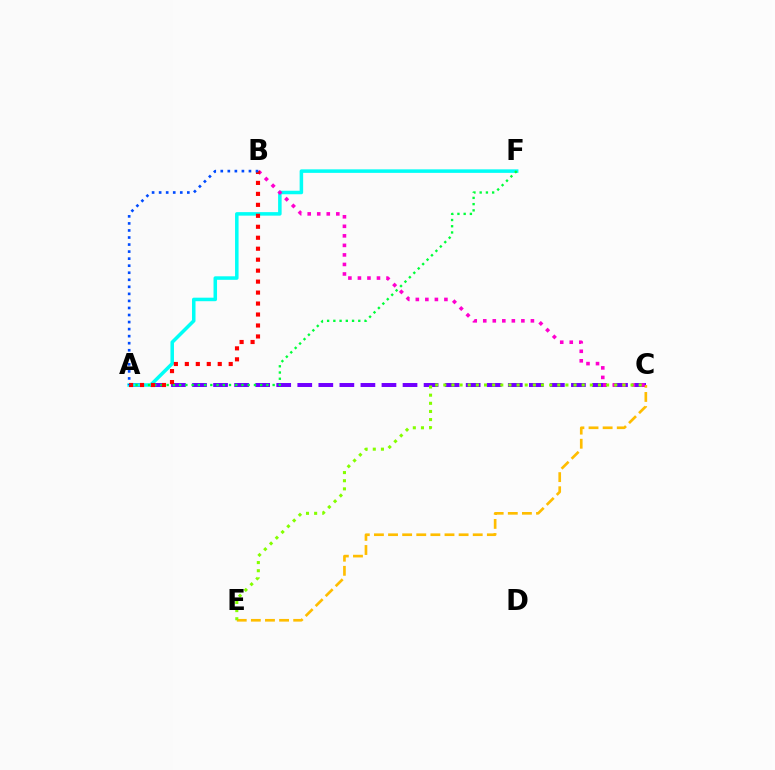{('A', 'C'): [{'color': '#7200ff', 'line_style': 'dashed', 'thickness': 2.86}], ('C', 'E'): [{'color': '#ffbd00', 'line_style': 'dashed', 'thickness': 1.92}, {'color': '#84ff00', 'line_style': 'dotted', 'thickness': 2.21}], ('A', 'F'): [{'color': '#00fff6', 'line_style': 'solid', 'thickness': 2.53}, {'color': '#00ff39', 'line_style': 'dotted', 'thickness': 1.69}], ('B', 'C'): [{'color': '#ff00cf', 'line_style': 'dotted', 'thickness': 2.59}], ('A', 'B'): [{'color': '#ff0000', 'line_style': 'dotted', 'thickness': 2.98}, {'color': '#004bff', 'line_style': 'dotted', 'thickness': 1.91}]}